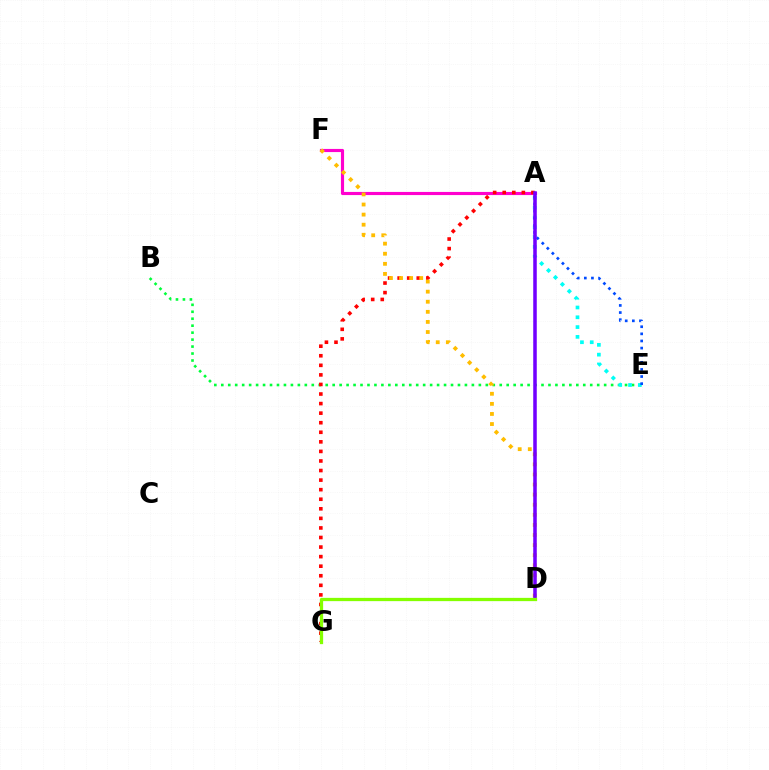{('B', 'E'): [{'color': '#00ff39', 'line_style': 'dotted', 'thickness': 1.89}], ('A', 'F'): [{'color': '#ff00cf', 'line_style': 'solid', 'thickness': 2.26}], ('A', 'G'): [{'color': '#ff0000', 'line_style': 'dotted', 'thickness': 2.6}], ('A', 'E'): [{'color': '#00fff6', 'line_style': 'dotted', 'thickness': 2.66}, {'color': '#004bff', 'line_style': 'dotted', 'thickness': 1.93}], ('D', 'F'): [{'color': '#ffbd00', 'line_style': 'dotted', 'thickness': 2.74}], ('A', 'D'): [{'color': '#7200ff', 'line_style': 'solid', 'thickness': 2.54}], ('D', 'G'): [{'color': '#84ff00', 'line_style': 'solid', 'thickness': 2.35}]}